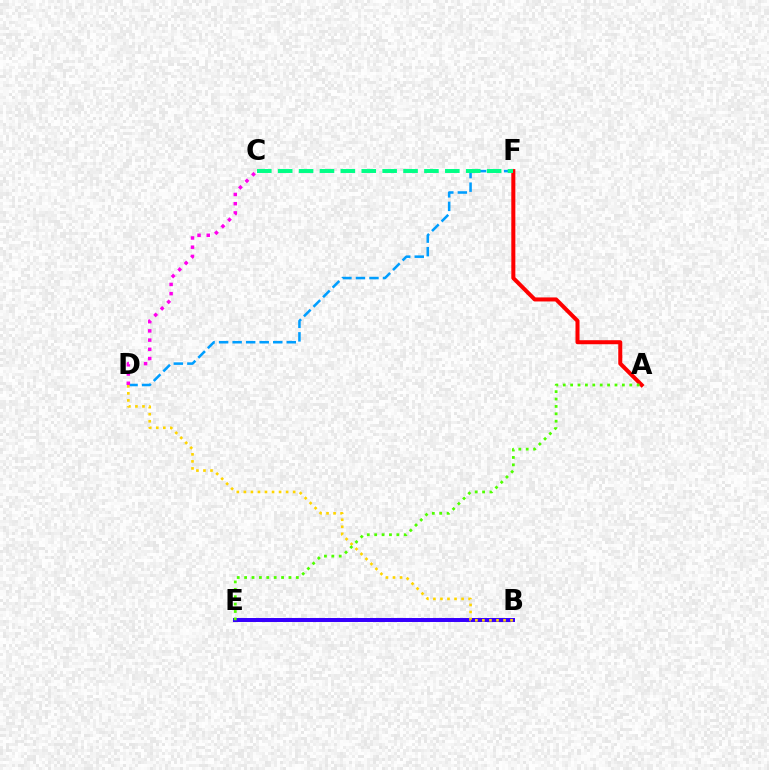{('D', 'F'): [{'color': '#009eff', 'line_style': 'dashed', 'thickness': 1.84}], ('A', 'F'): [{'color': '#ff0000', 'line_style': 'solid', 'thickness': 2.9}], ('B', 'E'): [{'color': '#3700ff', 'line_style': 'solid', 'thickness': 2.87}], ('B', 'D'): [{'color': '#ffd500', 'line_style': 'dotted', 'thickness': 1.91}], ('A', 'E'): [{'color': '#4fff00', 'line_style': 'dotted', 'thickness': 2.01}], ('C', 'F'): [{'color': '#00ff86', 'line_style': 'dashed', 'thickness': 2.84}], ('C', 'D'): [{'color': '#ff00ed', 'line_style': 'dotted', 'thickness': 2.51}]}